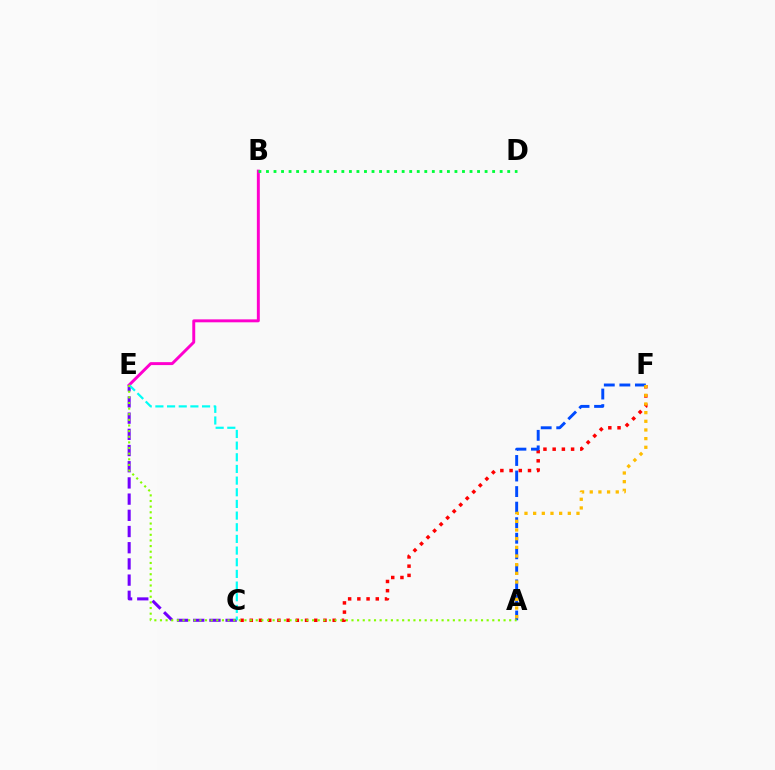{('C', 'E'): [{'color': '#7200ff', 'line_style': 'dashed', 'thickness': 2.2}, {'color': '#00fff6', 'line_style': 'dashed', 'thickness': 1.58}], ('C', 'F'): [{'color': '#ff0000', 'line_style': 'dotted', 'thickness': 2.5}], ('A', 'F'): [{'color': '#004bff', 'line_style': 'dashed', 'thickness': 2.11}, {'color': '#ffbd00', 'line_style': 'dotted', 'thickness': 2.35}], ('B', 'E'): [{'color': '#ff00cf', 'line_style': 'solid', 'thickness': 2.12}], ('B', 'D'): [{'color': '#00ff39', 'line_style': 'dotted', 'thickness': 2.05}], ('A', 'E'): [{'color': '#84ff00', 'line_style': 'dotted', 'thickness': 1.53}]}